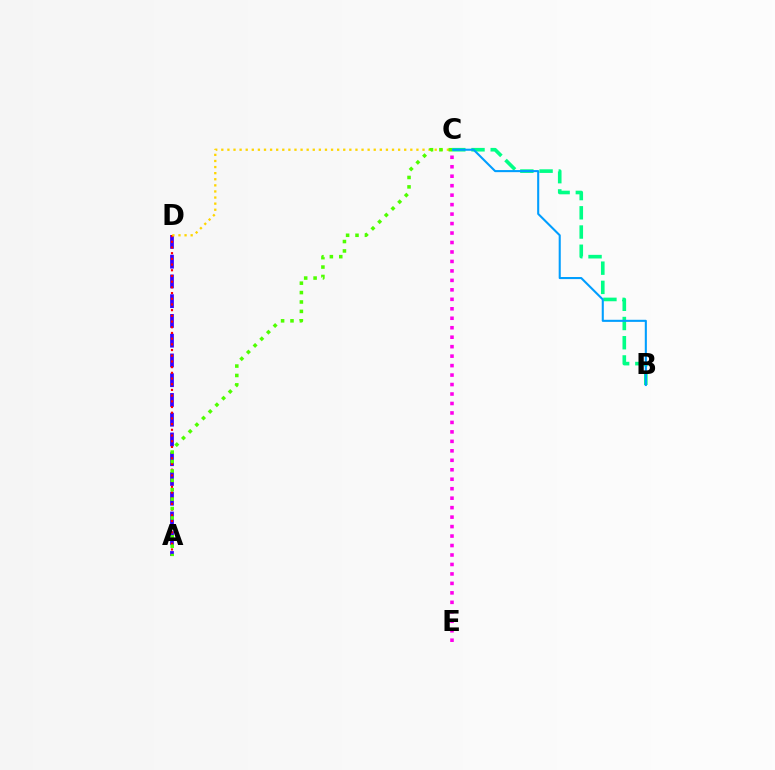{('B', 'C'): [{'color': '#00ff86', 'line_style': 'dashed', 'thickness': 2.61}, {'color': '#009eff', 'line_style': 'solid', 'thickness': 1.5}], ('A', 'D'): [{'color': '#3700ff', 'line_style': 'dashed', 'thickness': 2.68}, {'color': '#ff0000', 'line_style': 'dotted', 'thickness': 1.55}], ('C', 'D'): [{'color': '#ffd500', 'line_style': 'dotted', 'thickness': 1.66}], ('A', 'C'): [{'color': '#4fff00', 'line_style': 'dotted', 'thickness': 2.56}], ('C', 'E'): [{'color': '#ff00ed', 'line_style': 'dotted', 'thickness': 2.57}]}